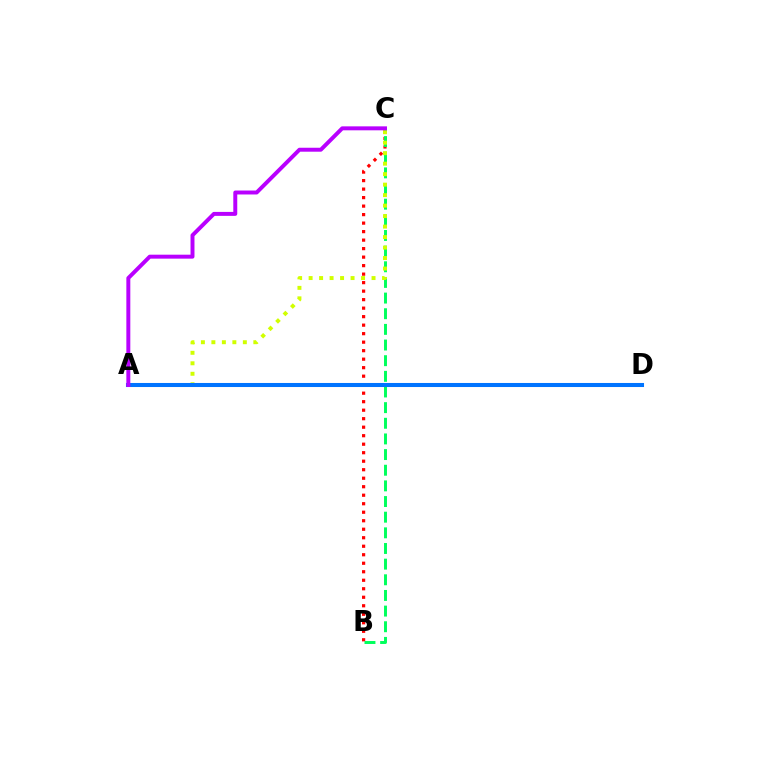{('B', 'C'): [{'color': '#ff0000', 'line_style': 'dotted', 'thickness': 2.31}, {'color': '#00ff5c', 'line_style': 'dashed', 'thickness': 2.13}], ('A', 'C'): [{'color': '#d1ff00', 'line_style': 'dotted', 'thickness': 2.85}, {'color': '#b900ff', 'line_style': 'solid', 'thickness': 2.85}], ('A', 'D'): [{'color': '#0074ff', 'line_style': 'solid', 'thickness': 2.92}]}